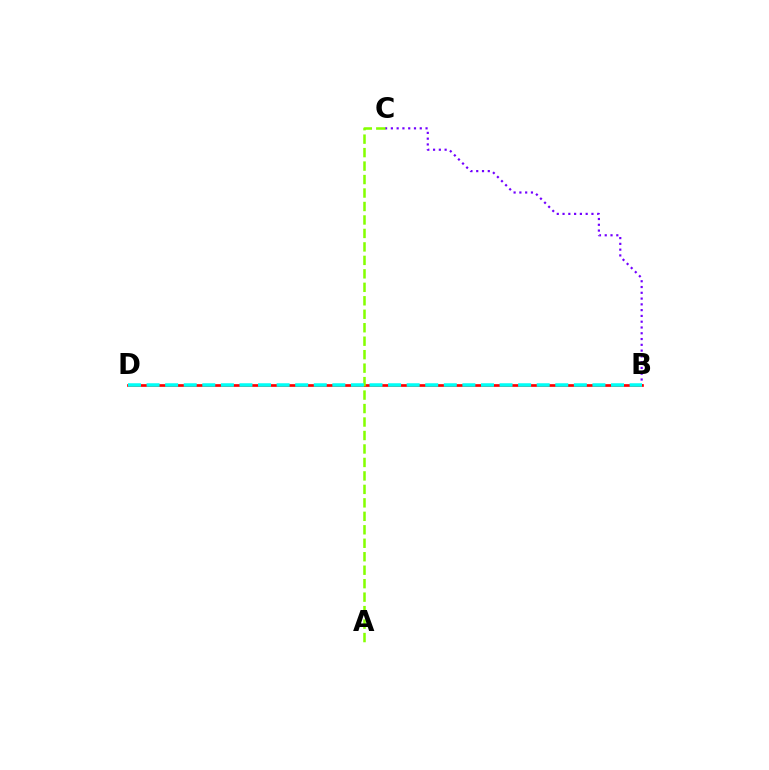{('B', 'C'): [{'color': '#7200ff', 'line_style': 'dotted', 'thickness': 1.57}], ('B', 'D'): [{'color': '#ff0000', 'line_style': 'solid', 'thickness': 1.94}, {'color': '#00fff6', 'line_style': 'dashed', 'thickness': 2.52}], ('A', 'C'): [{'color': '#84ff00', 'line_style': 'dashed', 'thickness': 1.83}]}